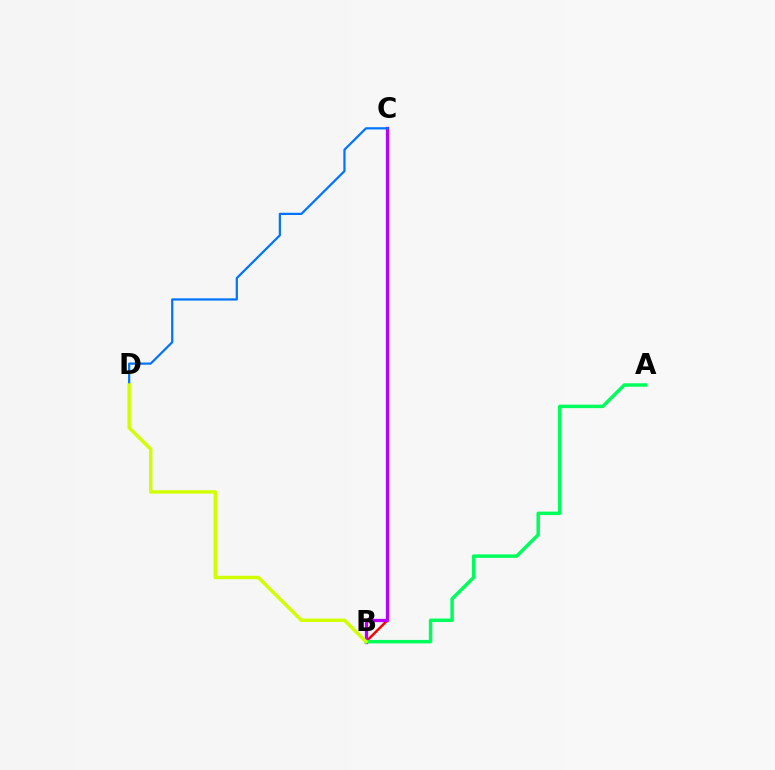{('B', 'C'): [{'color': '#ff0000', 'line_style': 'solid', 'thickness': 1.77}, {'color': '#b900ff', 'line_style': 'solid', 'thickness': 2.38}], ('A', 'B'): [{'color': '#00ff5c', 'line_style': 'solid', 'thickness': 2.5}], ('C', 'D'): [{'color': '#0074ff', 'line_style': 'solid', 'thickness': 1.6}], ('B', 'D'): [{'color': '#d1ff00', 'line_style': 'solid', 'thickness': 2.48}]}